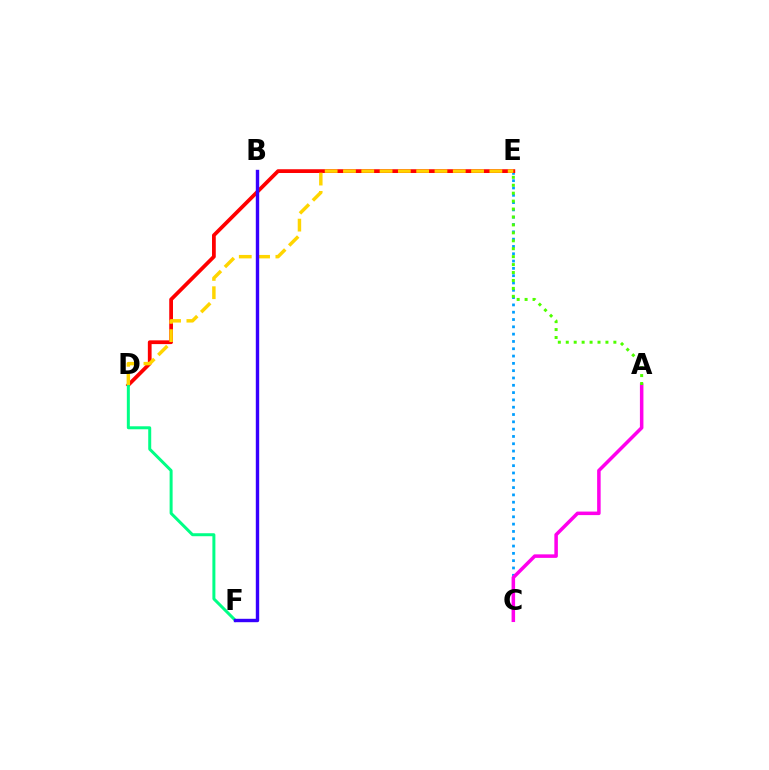{('C', 'E'): [{'color': '#009eff', 'line_style': 'dotted', 'thickness': 1.99}], ('D', 'E'): [{'color': '#ff0000', 'line_style': 'solid', 'thickness': 2.7}, {'color': '#ffd500', 'line_style': 'dashed', 'thickness': 2.49}], ('D', 'F'): [{'color': '#00ff86', 'line_style': 'solid', 'thickness': 2.15}], ('A', 'C'): [{'color': '#ff00ed', 'line_style': 'solid', 'thickness': 2.54}], ('B', 'F'): [{'color': '#3700ff', 'line_style': 'solid', 'thickness': 2.45}], ('A', 'E'): [{'color': '#4fff00', 'line_style': 'dotted', 'thickness': 2.16}]}